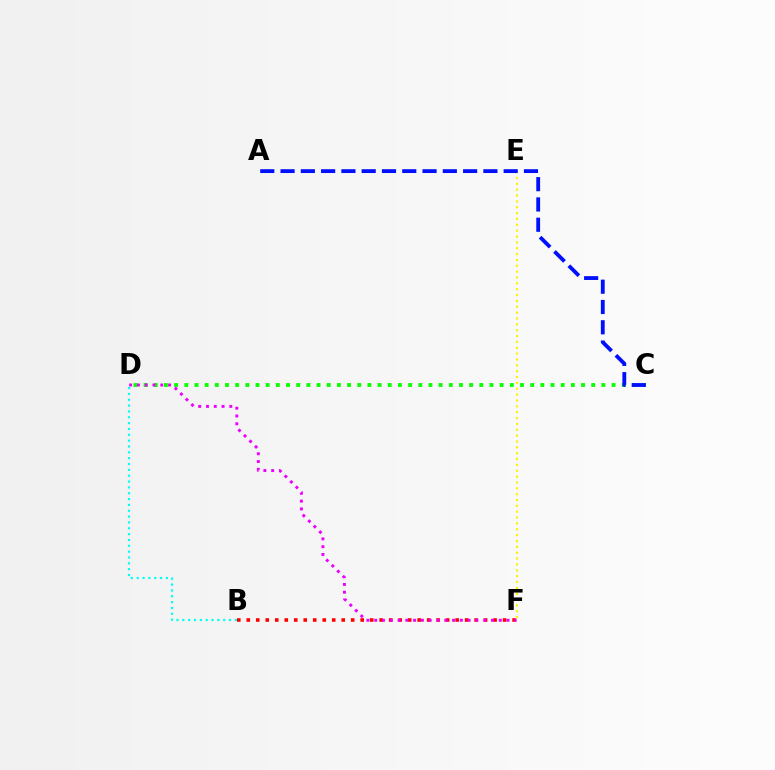{('C', 'D'): [{'color': '#08ff00', 'line_style': 'dotted', 'thickness': 2.76}], ('B', 'F'): [{'color': '#ff0000', 'line_style': 'dotted', 'thickness': 2.58}], ('B', 'D'): [{'color': '#00fff6', 'line_style': 'dotted', 'thickness': 1.59}], ('E', 'F'): [{'color': '#fcf500', 'line_style': 'dotted', 'thickness': 1.59}], ('D', 'F'): [{'color': '#ee00ff', 'line_style': 'dotted', 'thickness': 2.12}], ('A', 'C'): [{'color': '#0010ff', 'line_style': 'dashed', 'thickness': 2.76}]}